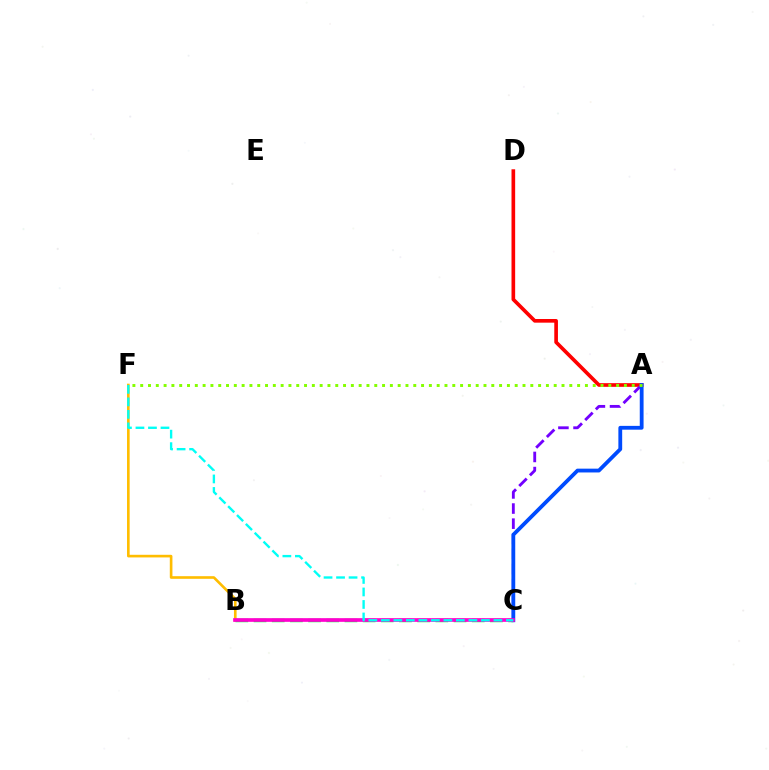{('B', 'F'): [{'color': '#ffbd00', 'line_style': 'solid', 'thickness': 1.9}], ('B', 'C'): [{'color': '#00ff39', 'line_style': 'dashed', 'thickness': 2.47}, {'color': '#ff00cf', 'line_style': 'solid', 'thickness': 2.65}], ('A', 'D'): [{'color': '#ff0000', 'line_style': 'solid', 'thickness': 2.63}], ('A', 'C'): [{'color': '#7200ff', 'line_style': 'dashed', 'thickness': 2.05}, {'color': '#004bff', 'line_style': 'solid', 'thickness': 2.74}], ('A', 'F'): [{'color': '#84ff00', 'line_style': 'dotted', 'thickness': 2.12}], ('C', 'F'): [{'color': '#00fff6', 'line_style': 'dashed', 'thickness': 1.7}]}